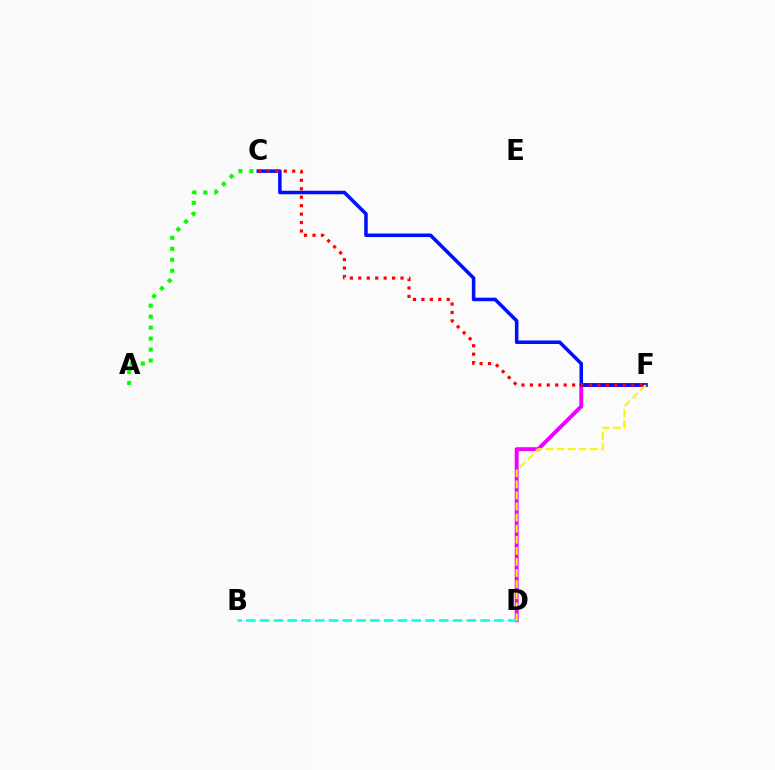{('D', 'F'): [{'color': '#ee00ff', 'line_style': 'solid', 'thickness': 2.82}, {'color': '#fcf500', 'line_style': 'dashed', 'thickness': 1.51}], ('C', 'F'): [{'color': '#0010ff', 'line_style': 'solid', 'thickness': 2.55}, {'color': '#ff0000', 'line_style': 'dotted', 'thickness': 2.29}], ('A', 'C'): [{'color': '#08ff00', 'line_style': 'dotted', 'thickness': 2.98}], ('B', 'D'): [{'color': '#00fff6', 'line_style': 'dashed', 'thickness': 1.87}]}